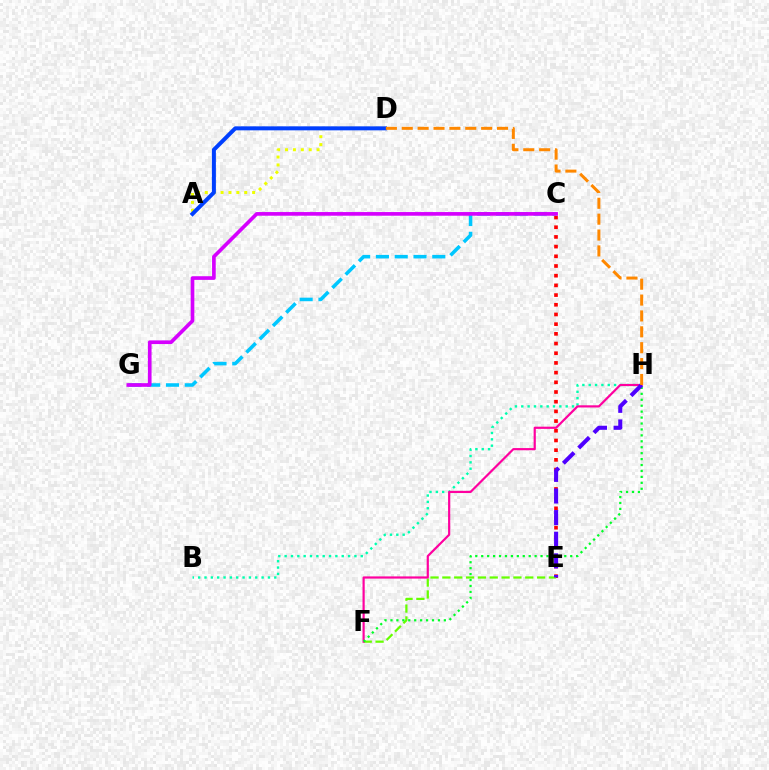{('C', 'E'): [{'color': '#ff0000', 'line_style': 'dotted', 'thickness': 2.63}], ('A', 'D'): [{'color': '#eeff00', 'line_style': 'dotted', 'thickness': 2.14}, {'color': '#003fff', 'line_style': 'solid', 'thickness': 2.88}], ('C', 'G'): [{'color': '#00c7ff', 'line_style': 'dashed', 'thickness': 2.55}, {'color': '#d600ff', 'line_style': 'solid', 'thickness': 2.64}], ('B', 'H'): [{'color': '#00ffaf', 'line_style': 'dotted', 'thickness': 1.72}], ('E', 'F'): [{'color': '#66ff00', 'line_style': 'dashed', 'thickness': 1.61}], ('F', 'H'): [{'color': '#ff00a0', 'line_style': 'solid', 'thickness': 1.58}, {'color': '#00ff27', 'line_style': 'dotted', 'thickness': 1.61}], ('E', 'H'): [{'color': '#4f00ff', 'line_style': 'dashed', 'thickness': 2.94}], ('D', 'H'): [{'color': '#ff8800', 'line_style': 'dashed', 'thickness': 2.16}]}